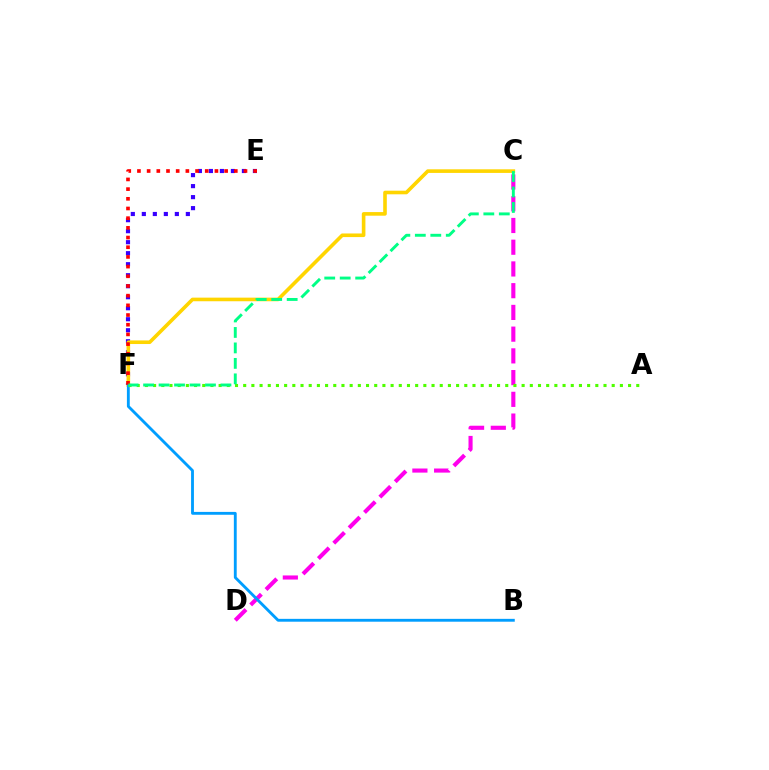{('E', 'F'): [{'color': '#3700ff', 'line_style': 'dotted', 'thickness': 2.99}, {'color': '#ff0000', 'line_style': 'dotted', 'thickness': 2.63}], ('C', 'F'): [{'color': '#ffd500', 'line_style': 'solid', 'thickness': 2.6}, {'color': '#00ff86', 'line_style': 'dashed', 'thickness': 2.1}], ('C', 'D'): [{'color': '#ff00ed', 'line_style': 'dashed', 'thickness': 2.95}], ('B', 'F'): [{'color': '#009eff', 'line_style': 'solid', 'thickness': 2.05}], ('A', 'F'): [{'color': '#4fff00', 'line_style': 'dotted', 'thickness': 2.22}]}